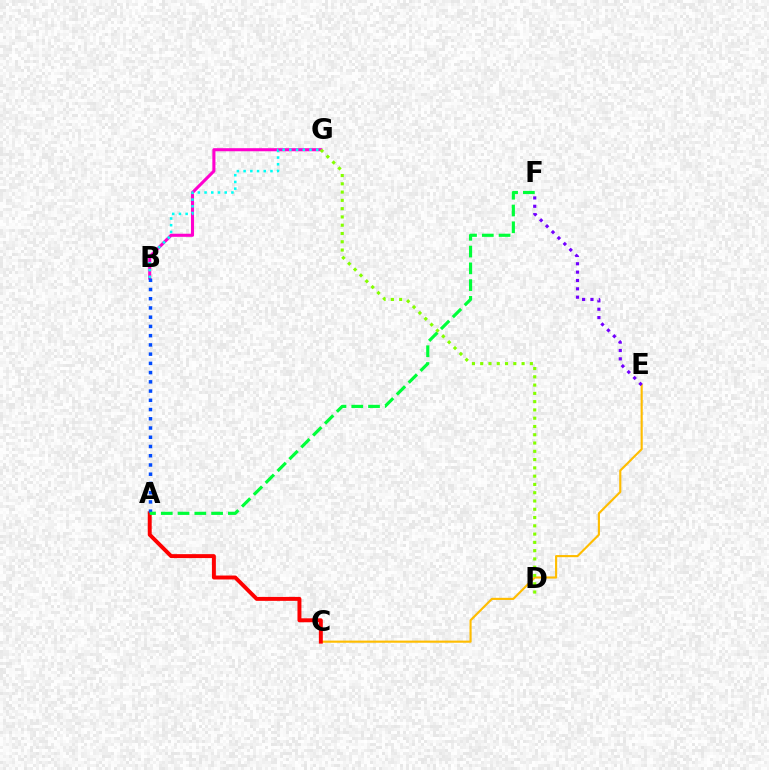{('C', 'E'): [{'color': '#ffbd00', 'line_style': 'solid', 'thickness': 1.54}], ('B', 'G'): [{'color': '#ff00cf', 'line_style': 'solid', 'thickness': 2.22}, {'color': '#00fff6', 'line_style': 'dotted', 'thickness': 1.82}], ('A', 'C'): [{'color': '#ff0000', 'line_style': 'solid', 'thickness': 2.84}], ('A', 'B'): [{'color': '#004bff', 'line_style': 'dotted', 'thickness': 2.51}], ('A', 'F'): [{'color': '#00ff39', 'line_style': 'dashed', 'thickness': 2.28}], ('D', 'G'): [{'color': '#84ff00', 'line_style': 'dotted', 'thickness': 2.25}], ('E', 'F'): [{'color': '#7200ff', 'line_style': 'dotted', 'thickness': 2.27}]}